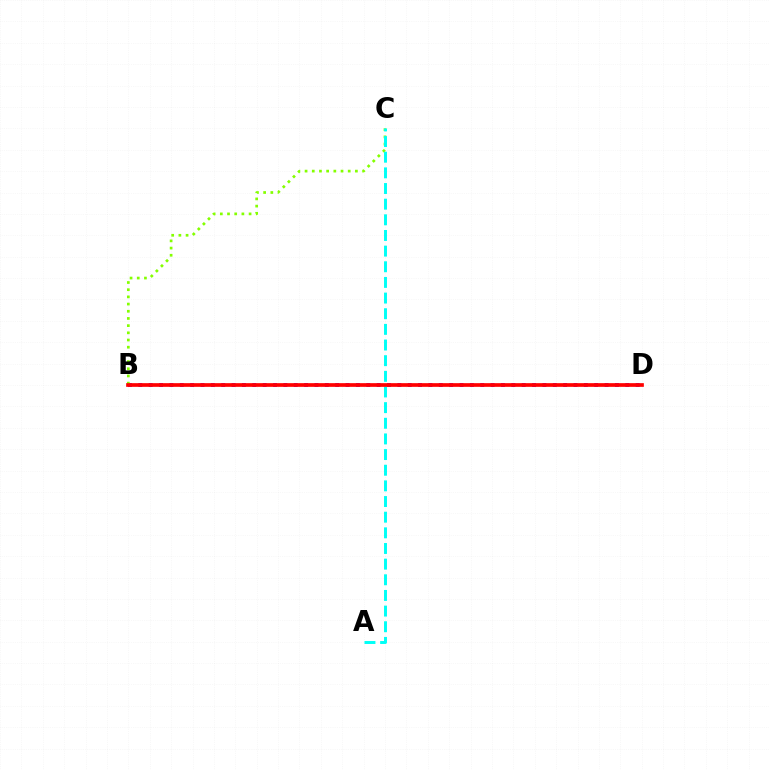{('B', 'D'): [{'color': '#7200ff', 'line_style': 'dotted', 'thickness': 2.82}, {'color': '#ff0000', 'line_style': 'solid', 'thickness': 2.66}], ('B', 'C'): [{'color': '#84ff00', 'line_style': 'dotted', 'thickness': 1.95}], ('A', 'C'): [{'color': '#00fff6', 'line_style': 'dashed', 'thickness': 2.13}]}